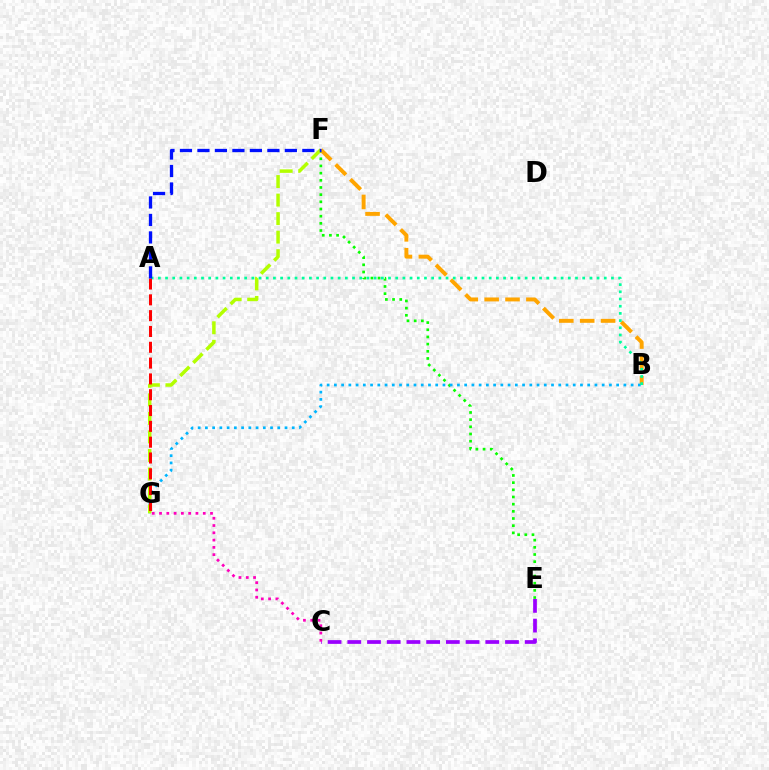{('E', 'F'): [{'color': '#08ff00', 'line_style': 'dotted', 'thickness': 1.95}], ('B', 'F'): [{'color': '#ffa500', 'line_style': 'dashed', 'thickness': 2.84}], ('B', 'G'): [{'color': '#00b5ff', 'line_style': 'dotted', 'thickness': 1.97}], ('F', 'G'): [{'color': '#b3ff00', 'line_style': 'dashed', 'thickness': 2.52}], ('A', 'B'): [{'color': '#00ff9d', 'line_style': 'dotted', 'thickness': 1.95}], ('A', 'G'): [{'color': '#ff0000', 'line_style': 'dashed', 'thickness': 2.15}], ('C', 'E'): [{'color': '#9b00ff', 'line_style': 'dashed', 'thickness': 2.68}], ('C', 'G'): [{'color': '#ff00bd', 'line_style': 'dotted', 'thickness': 1.98}], ('A', 'F'): [{'color': '#0010ff', 'line_style': 'dashed', 'thickness': 2.38}]}